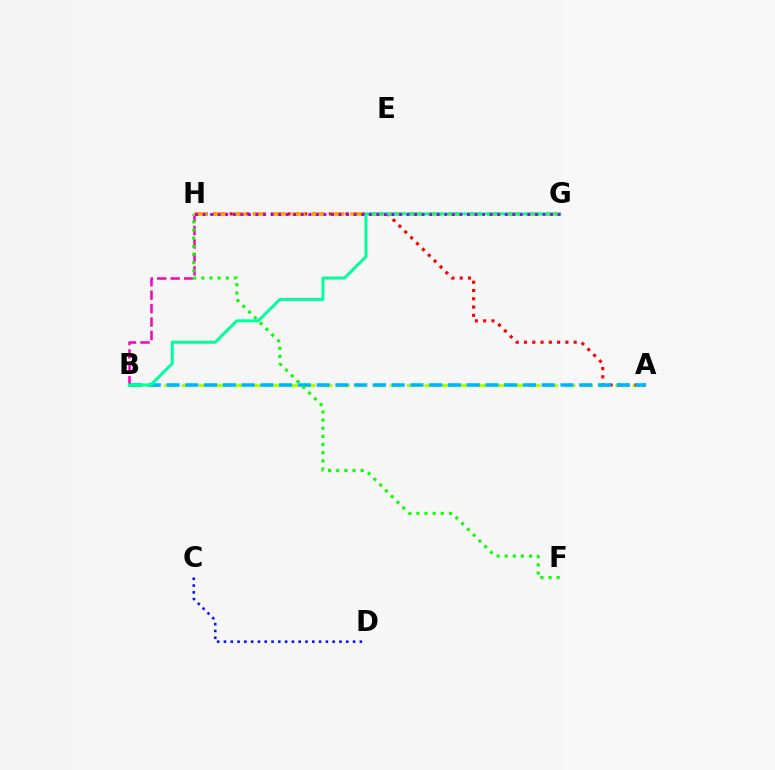{('A', 'B'): [{'color': '#b3ff00', 'line_style': 'dashed', 'thickness': 2.36}, {'color': '#00b5ff', 'line_style': 'dashed', 'thickness': 2.55}], ('A', 'H'): [{'color': '#ff0000', 'line_style': 'dotted', 'thickness': 2.25}], ('B', 'H'): [{'color': '#ff00bd', 'line_style': 'dashed', 'thickness': 1.83}], ('F', 'H'): [{'color': '#08ff00', 'line_style': 'dotted', 'thickness': 2.21}], ('G', 'H'): [{'color': '#ffa500', 'line_style': 'dashed', 'thickness': 2.65}, {'color': '#9b00ff', 'line_style': 'dotted', 'thickness': 2.05}], ('B', 'G'): [{'color': '#00ff9d', 'line_style': 'solid', 'thickness': 2.15}], ('C', 'D'): [{'color': '#0010ff', 'line_style': 'dotted', 'thickness': 1.85}]}